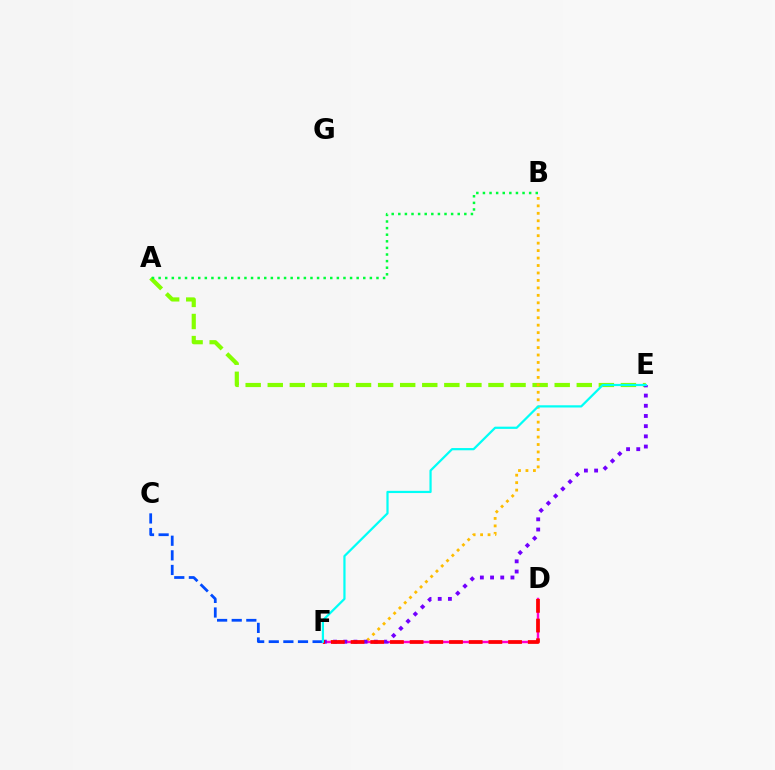{('A', 'E'): [{'color': '#84ff00', 'line_style': 'dashed', 'thickness': 3.0}], ('B', 'F'): [{'color': '#ffbd00', 'line_style': 'dotted', 'thickness': 2.03}], ('D', 'F'): [{'color': '#ff00cf', 'line_style': 'solid', 'thickness': 1.75}, {'color': '#ff0000', 'line_style': 'dashed', 'thickness': 2.67}], ('A', 'B'): [{'color': '#00ff39', 'line_style': 'dotted', 'thickness': 1.79}], ('C', 'F'): [{'color': '#004bff', 'line_style': 'dashed', 'thickness': 1.98}], ('E', 'F'): [{'color': '#7200ff', 'line_style': 'dotted', 'thickness': 2.77}, {'color': '#00fff6', 'line_style': 'solid', 'thickness': 1.6}]}